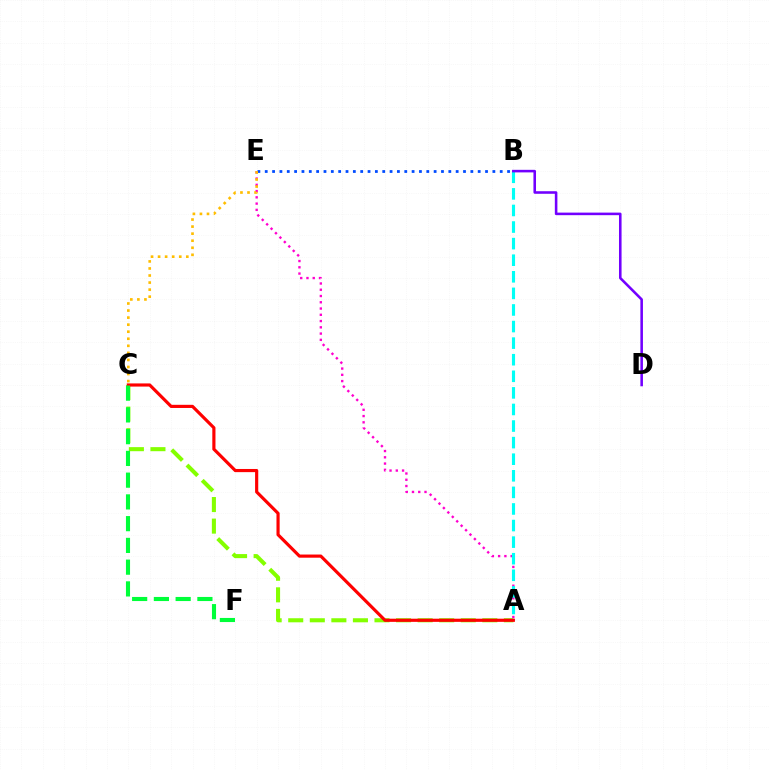{('A', 'C'): [{'color': '#84ff00', 'line_style': 'dashed', 'thickness': 2.93}, {'color': '#ff0000', 'line_style': 'solid', 'thickness': 2.28}], ('A', 'E'): [{'color': '#ff00cf', 'line_style': 'dotted', 'thickness': 1.7}], ('A', 'B'): [{'color': '#00fff6', 'line_style': 'dashed', 'thickness': 2.25}], ('B', 'E'): [{'color': '#004bff', 'line_style': 'dotted', 'thickness': 2.0}], ('B', 'D'): [{'color': '#7200ff', 'line_style': 'solid', 'thickness': 1.85}], ('C', 'E'): [{'color': '#ffbd00', 'line_style': 'dotted', 'thickness': 1.92}], ('C', 'F'): [{'color': '#00ff39', 'line_style': 'dashed', 'thickness': 2.95}]}